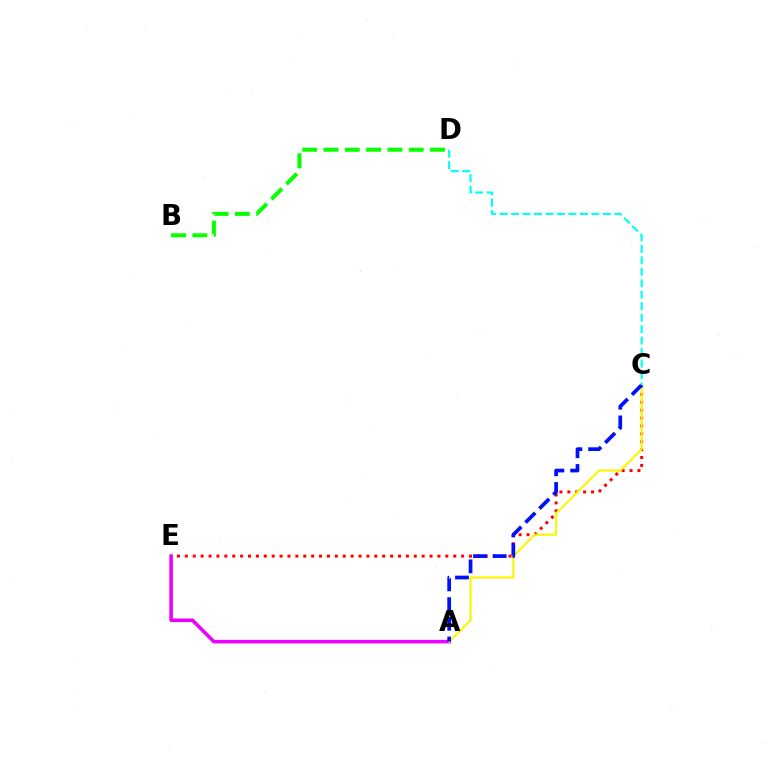{('B', 'D'): [{'color': '#08ff00', 'line_style': 'dashed', 'thickness': 2.89}], ('C', 'E'): [{'color': '#ff0000', 'line_style': 'dotted', 'thickness': 2.14}], ('A', 'E'): [{'color': '#ee00ff', 'line_style': 'solid', 'thickness': 2.56}], ('A', 'C'): [{'color': '#fcf500', 'line_style': 'solid', 'thickness': 1.53}, {'color': '#0010ff', 'line_style': 'dashed', 'thickness': 2.68}], ('C', 'D'): [{'color': '#00fff6', 'line_style': 'dashed', 'thickness': 1.56}]}